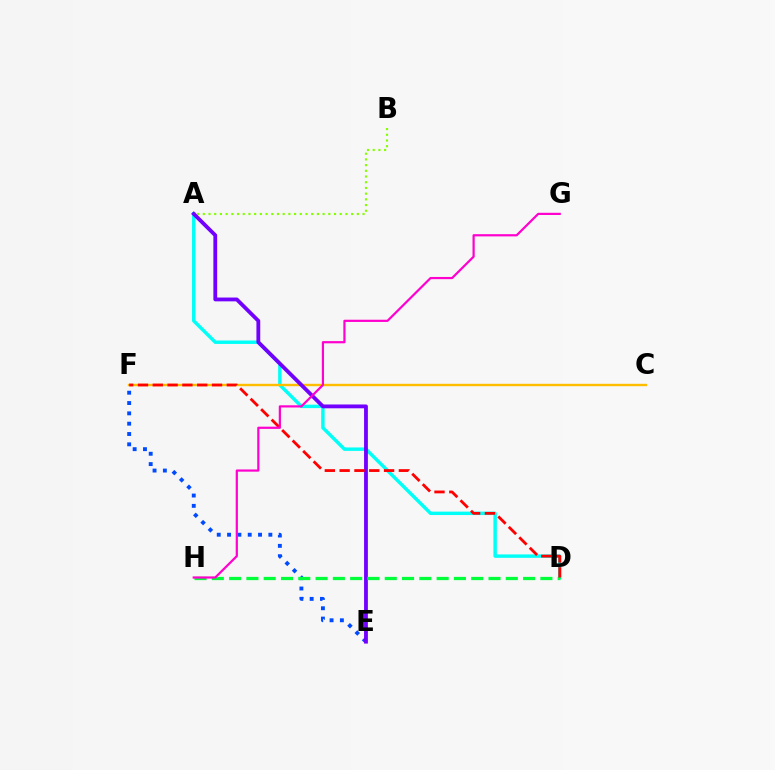{('A', 'B'): [{'color': '#84ff00', 'line_style': 'dotted', 'thickness': 1.55}], ('A', 'D'): [{'color': '#00fff6', 'line_style': 'solid', 'thickness': 2.47}], ('E', 'F'): [{'color': '#004bff', 'line_style': 'dotted', 'thickness': 2.8}], ('C', 'F'): [{'color': '#ffbd00', 'line_style': 'solid', 'thickness': 1.71}], ('A', 'E'): [{'color': '#7200ff', 'line_style': 'solid', 'thickness': 2.75}], ('D', 'H'): [{'color': '#00ff39', 'line_style': 'dashed', 'thickness': 2.35}], ('D', 'F'): [{'color': '#ff0000', 'line_style': 'dashed', 'thickness': 2.01}], ('G', 'H'): [{'color': '#ff00cf', 'line_style': 'solid', 'thickness': 1.59}]}